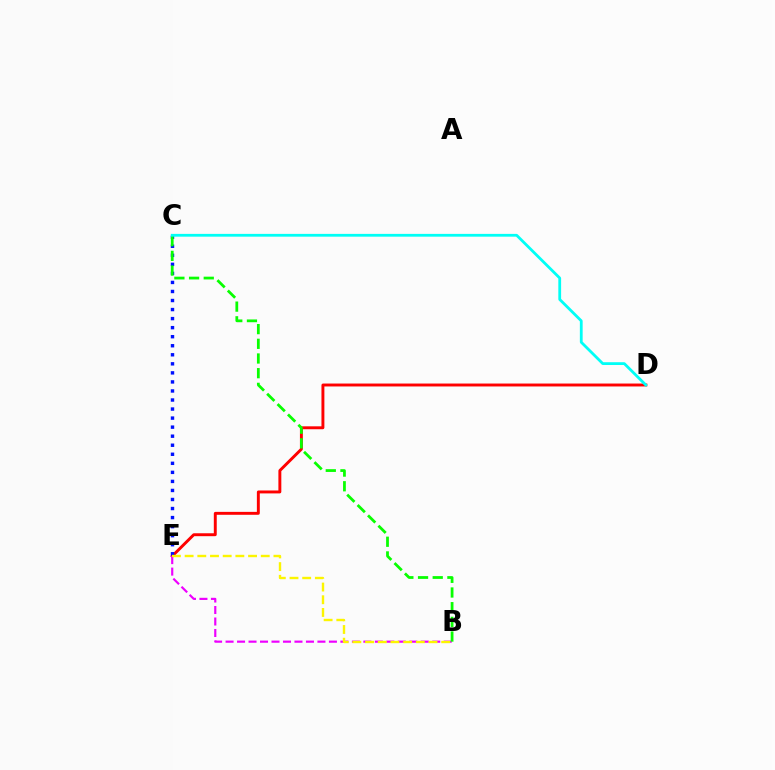{('D', 'E'): [{'color': '#ff0000', 'line_style': 'solid', 'thickness': 2.1}], ('C', 'E'): [{'color': '#0010ff', 'line_style': 'dotted', 'thickness': 2.46}], ('B', 'E'): [{'color': '#ee00ff', 'line_style': 'dashed', 'thickness': 1.56}, {'color': '#fcf500', 'line_style': 'dashed', 'thickness': 1.72}], ('B', 'C'): [{'color': '#08ff00', 'line_style': 'dashed', 'thickness': 1.99}], ('C', 'D'): [{'color': '#00fff6', 'line_style': 'solid', 'thickness': 2.01}]}